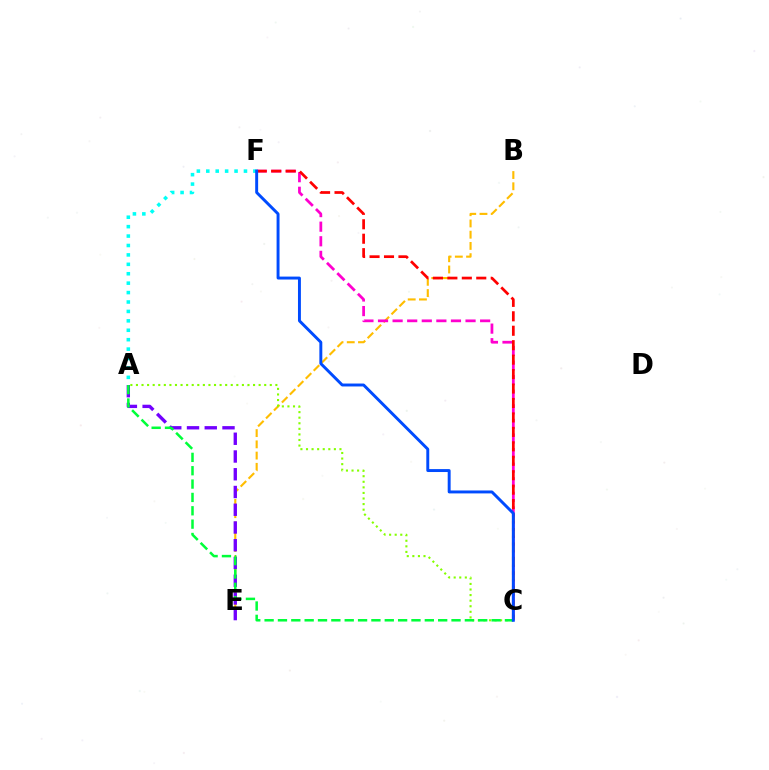{('B', 'E'): [{'color': '#ffbd00', 'line_style': 'dashed', 'thickness': 1.53}], ('A', 'C'): [{'color': '#84ff00', 'line_style': 'dotted', 'thickness': 1.52}, {'color': '#00ff39', 'line_style': 'dashed', 'thickness': 1.81}], ('A', 'E'): [{'color': '#7200ff', 'line_style': 'dashed', 'thickness': 2.41}], ('C', 'F'): [{'color': '#ff00cf', 'line_style': 'dashed', 'thickness': 1.98}, {'color': '#ff0000', 'line_style': 'dashed', 'thickness': 1.96}, {'color': '#004bff', 'line_style': 'solid', 'thickness': 2.11}], ('A', 'F'): [{'color': '#00fff6', 'line_style': 'dotted', 'thickness': 2.56}]}